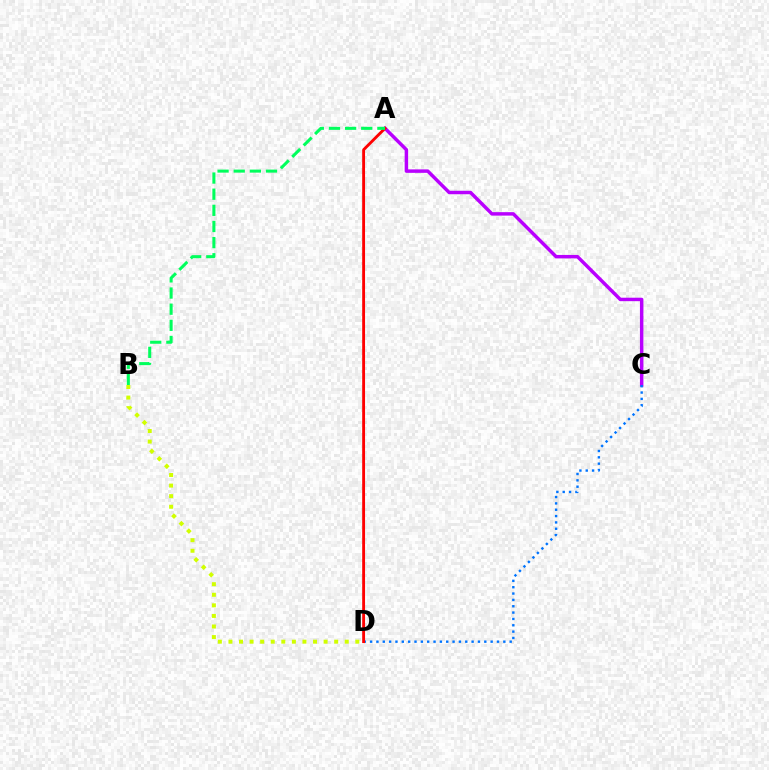{('B', 'D'): [{'color': '#d1ff00', 'line_style': 'dotted', 'thickness': 2.87}], ('A', 'C'): [{'color': '#b900ff', 'line_style': 'solid', 'thickness': 2.49}], ('C', 'D'): [{'color': '#0074ff', 'line_style': 'dotted', 'thickness': 1.72}], ('A', 'D'): [{'color': '#ff0000', 'line_style': 'solid', 'thickness': 2.06}], ('A', 'B'): [{'color': '#00ff5c', 'line_style': 'dashed', 'thickness': 2.19}]}